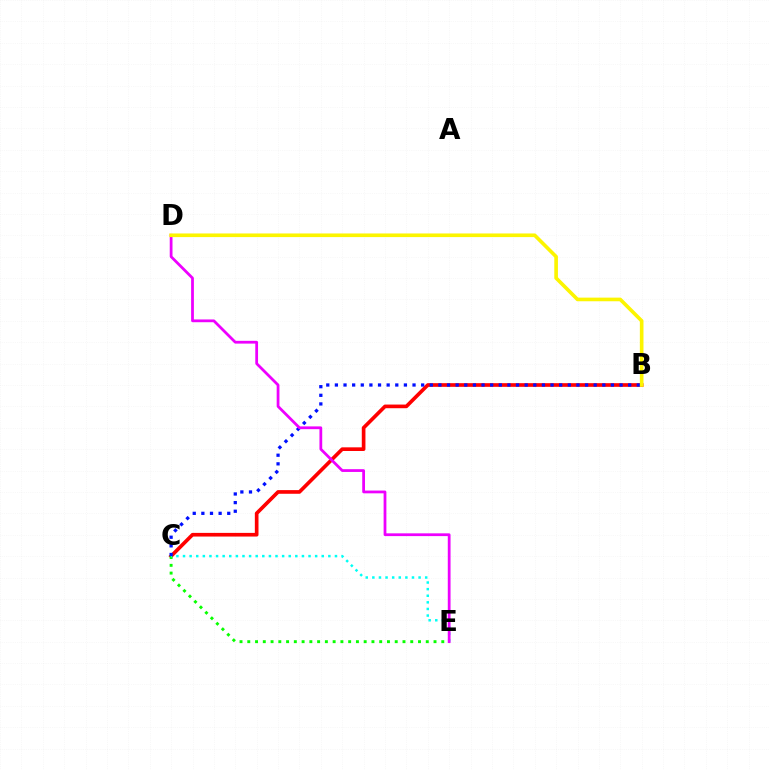{('B', 'C'): [{'color': '#ff0000', 'line_style': 'solid', 'thickness': 2.64}, {'color': '#0010ff', 'line_style': 'dotted', 'thickness': 2.34}], ('C', 'E'): [{'color': '#08ff00', 'line_style': 'dotted', 'thickness': 2.11}, {'color': '#00fff6', 'line_style': 'dotted', 'thickness': 1.79}], ('D', 'E'): [{'color': '#ee00ff', 'line_style': 'solid', 'thickness': 1.99}], ('B', 'D'): [{'color': '#fcf500', 'line_style': 'solid', 'thickness': 2.62}]}